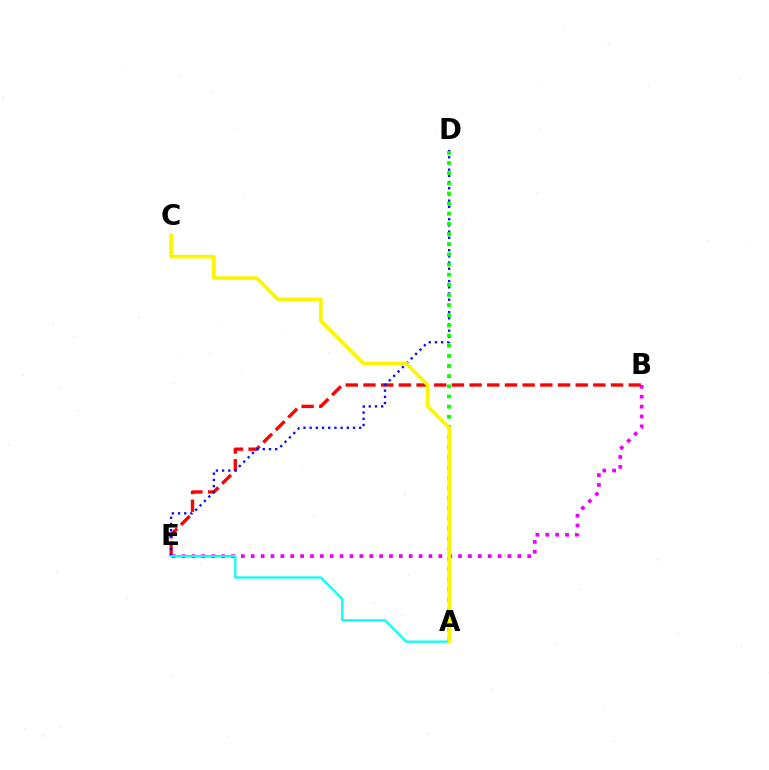{('B', 'E'): [{'color': '#ff0000', 'line_style': 'dashed', 'thickness': 2.4}, {'color': '#ee00ff', 'line_style': 'dotted', 'thickness': 2.68}], ('D', 'E'): [{'color': '#0010ff', 'line_style': 'dotted', 'thickness': 1.68}], ('A', 'D'): [{'color': '#08ff00', 'line_style': 'dotted', 'thickness': 2.76}], ('A', 'E'): [{'color': '#00fff6', 'line_style': 'solid', 'thickness': 1.6}], ('A', 'C'): [{'color': '#fcf500', 'line_style': 'solid', 'thickness': 2.62}]}